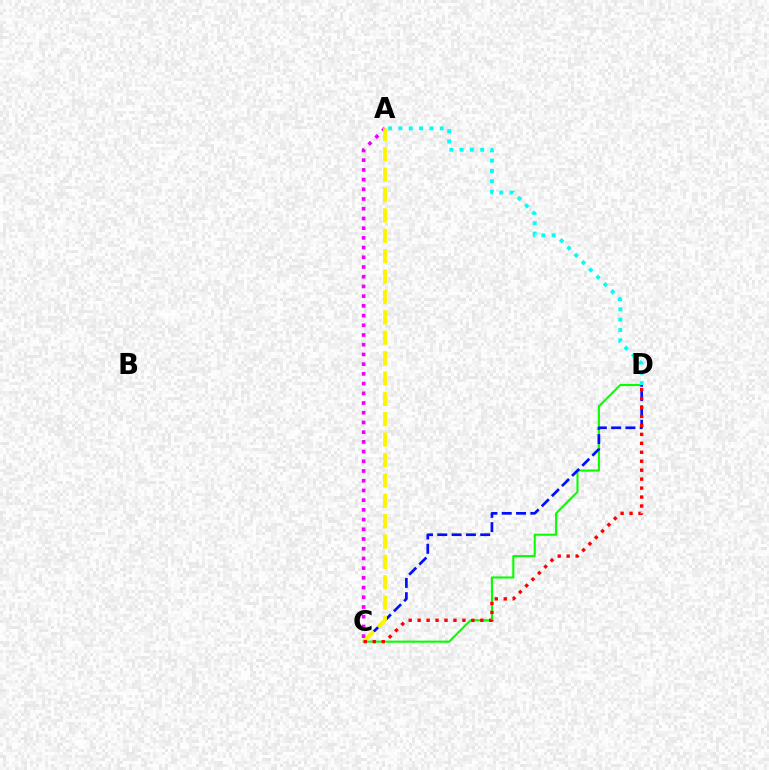{('C', 'D'): [{'color': '#08ff00', 'line_style': 'solid', 'thickness': 1.52}, {'color': '#0010ff', 'line_style': 'dashed', 'thickness': 1.94}, {'color': '#ff0000', 'line_style': 'dotted', 'thickness': 2.43}], ('A', 'C'): [{'color': '#ee00ff', 'line_style': 'dotted', 'thickness': 2.64}, {'color': '#fcf500', 'line_style': 'dashed', 'thickness': 2.77}], ('A', 'D'): [{'color': '#00fff6', 'line_style': 'dotted', 'thickness': 2.8}]}